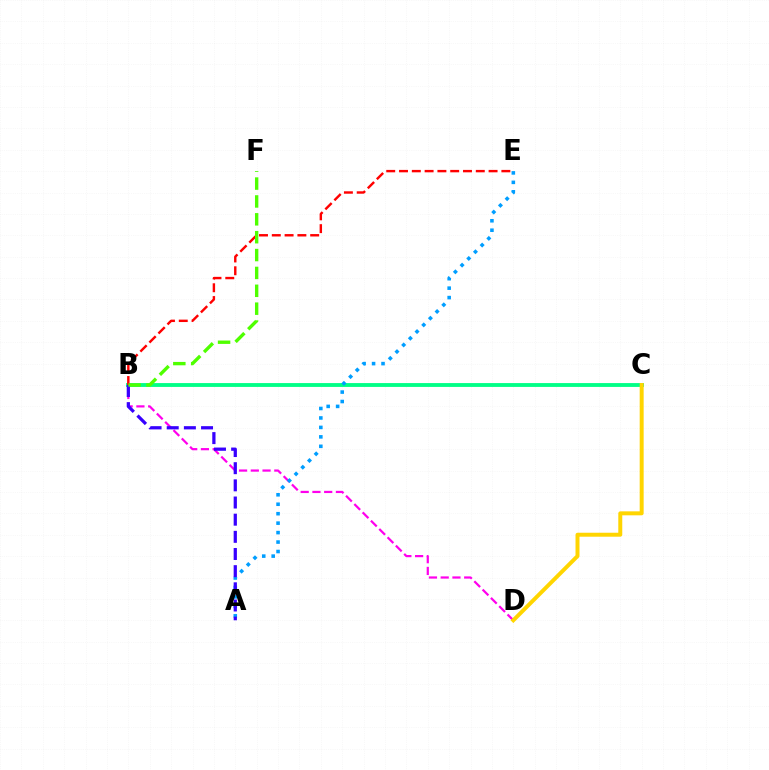{('B', 'D'): [{'color': '#ff00ed', 'line_style': 'dashed', 'thickness': 1.6}], ('B', 'C'): [{'color': '#00ff86', 'line_style': 'solid', 'thickness': 2.77}], ('A', 'E'): [{'color': '#009eff', 'line_style': 'dotted', 'thickness': 2.57}], ('B', 'E'): [{'color': '#ff0000', 'line_style': 'dashed', 'thickness': 1.74}], ('A', 'B'): [{'color': '#3700ff', 'line_style': 'dashed', 'thickness': 2.33}], ('C', 'D'): [{'color': '#ffd500', 'line_style': 'solid', 'thickness': 2.86}], ('B', 'F'): [{'color': '#4fff00', 'line_style': 'dashed', 'thickness': 2.43}]}